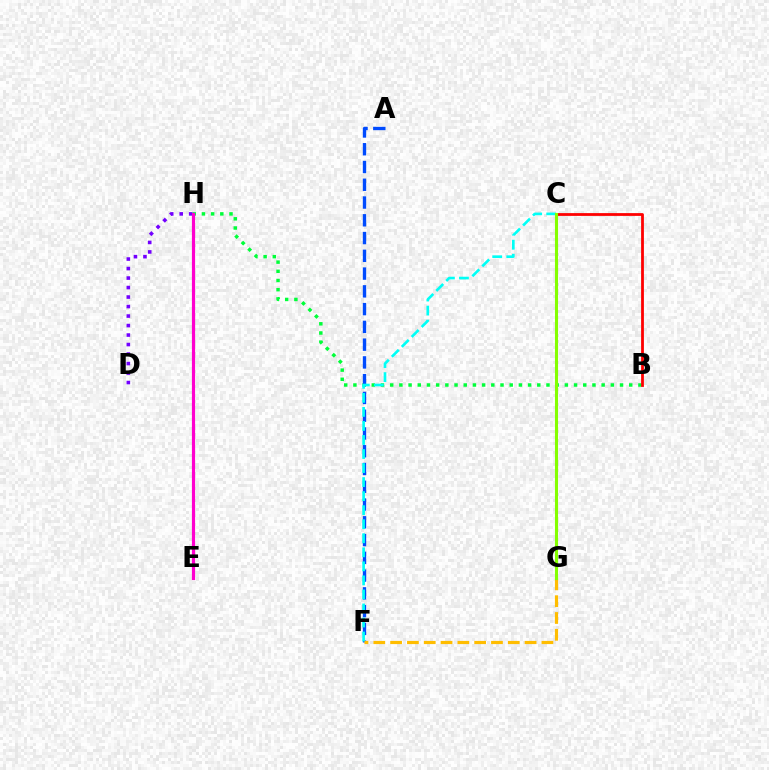{('B', 'H'): [{'color': '#00ff39', 'line_style': 'dotted', 'thickness': 2.5}], ('D', 'H'): [{'color': '#7200ff', 'line_style': 'dotted', 'thickness': 2.58}], ('B', 'C'): [{'color': '#ff0000', 'line_style': 'solid', 'thickness': 2.0}], ('E', 'H'): [{'color': '#ff00cf', 'line_style': 'solid', 'thickness': 2.29}], ('A', 'F'): [{'color': '#004bff', 'line_style': 'dashed', 'thickness': 2.41}], ('C', 'F'): [{'color': '#00fff6', 'line_style': 'dashed', 'thickness': 1.91}], ('F', 'G'): [{'color': '#ffbd00', 'line_style': 'dashed', 'thickness': 2.28}], ('C', 'G'): [{'color': '#84ff00', 'line_style': 'solid', 'thickness': 2.22}]}